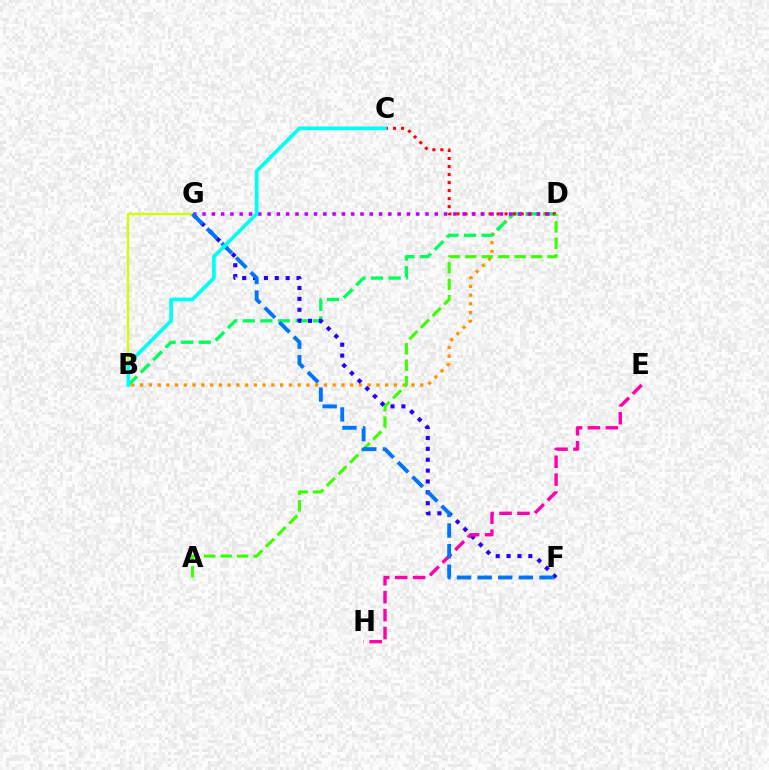{('B', 'D'): [{'color': '#ff9400', 'line_style': 'dotted', 'thickness': 2.38}, {'color': '#00ff5c', 'line_style': 'dashed', 'thickness': 2.39}], ('F', 'G'): [{'color': '#2500ff', 'line_style': 'dotted', 'thickness': 2.95}, {'color': '#0074ff', 'line_style': 'dashed', 'thickness': 2.8}], ('C', 'D'): [{'color': '#ff0000', 'line_style': 'dotted', 'thickness': 2.18}], ('D', 'G'): [{'color': '#b900ff', 'line_style': 'dotted', 'thickness': 2.52}], ('E', 'H'): [{'color': '#ff00ac', 'line_style': 'dashed', 'thickness': 2.44}], ('A', 'D'): [{'color': '#3dff00', 'line_style': 'dashed', 'thickness': 2.23}], ('B', 'G'): [{'color': '#d1ff00', 'line_style': 'solid', 'thickness': 1.69}], ('B', 'C'): [{'color': '#00fff6', 'line_style': 'solid', 'thickness': 2.66}]}